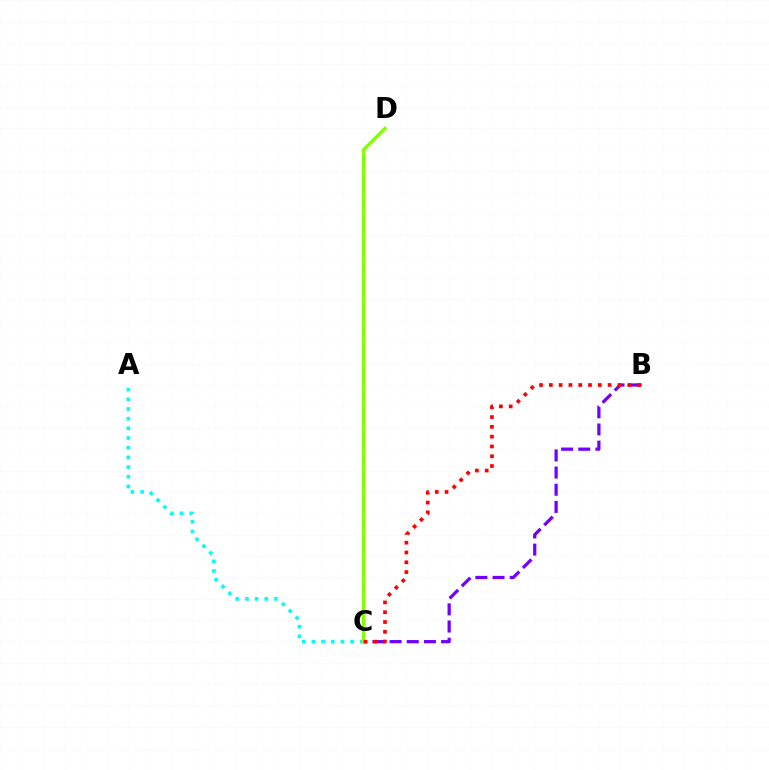{('B', 'C'): [{'color': '#7200ff', 'line_style': 'dashed', 'thickness': 2.33}, {'color': '#ff0000', 'line_style': 'dotted', 'thickness': 2.66}], ('A', 'C'): [{'color': '#00fff6', 'line_style': 'dotted', 'thickness': 2.63}], ('C', 'D'): [{'color': '#84ff00', 'line_style': 'solid', 'thickness': 2.37}]}